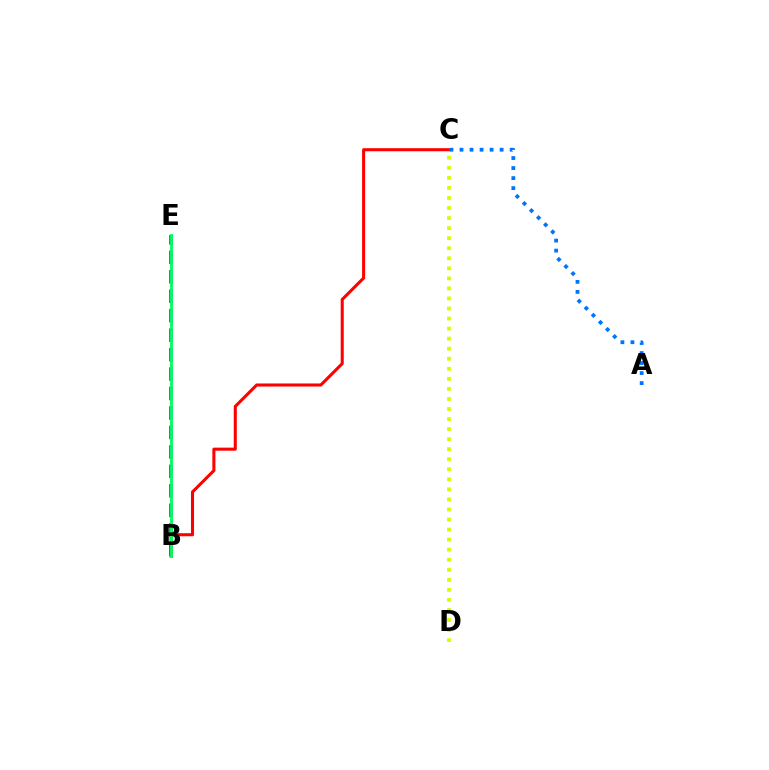{('B', 'E'): [{'color': '#b900ff', 'line_style': 'dashed', 'thickness': 2.64}, {'color': '#00ff5c', 'line_style': 'solid', 'thickness': 2.05}], ('B', 'C'): [{'color': '#ff0000', 'line_style': 'solid', 'thickness': 2.2}], ('A', 'C'): [{'color': '#0074ff', 'line_style': 'dotted', 'thickness': 2.72}], ('C', 'D'): [{'color': '#d1ff00', 'line_style': 'dotted', 'thickness': 2.73}]}